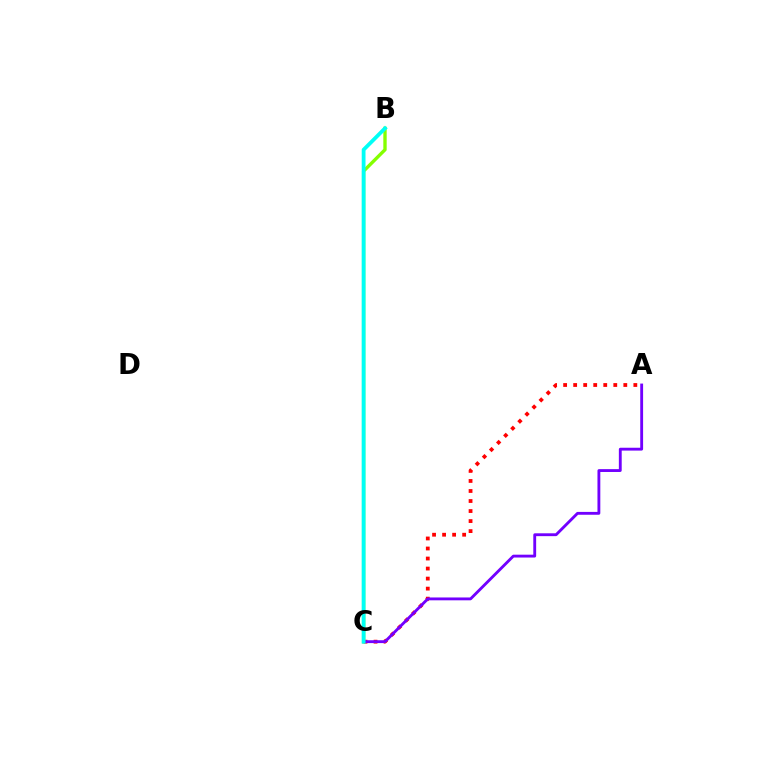{('A', 'C'): [{'color': '#ff0000', 'line_style': 'dotted', 'thickness': 2.72}, {'color': '#7200ff', 'line_style': 'solid', 'thickness': 2.05}], ('B', 'C'): [{'color': '#84ff00', 'line_style': 'solid', 'thickness': 2.42}, {'color': '#00fff6', 'line_style': 'solid', 'thickness': 2.73}]}